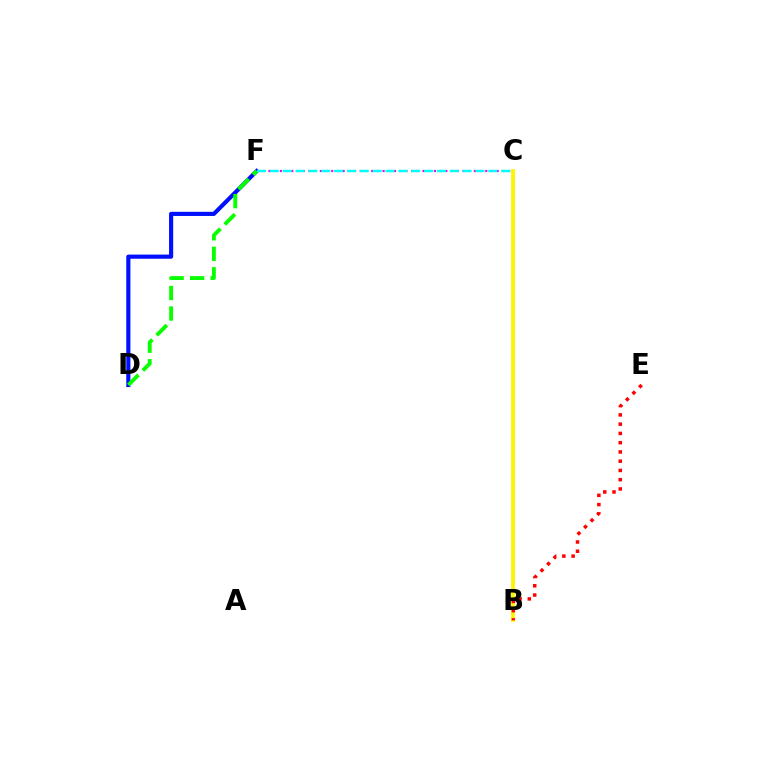{('D', 'F'): [{'color': '#0010ff', 'line_style': 'solid', 'thickness': 2.98}, {'color': '#08ff00', 'line_style': 'dashed', 'thickness': 2.79}], ('B', 'C'): [{'color': '#fcf500', 'line_style': 'solid', 'thickness': 2.72}], ('C', 'F'): [{'color': '#ee00ff', 'line_style': 'dotted', 'thickness': 1.55}, {'color': '#00fff6', 'line_style': 'dashed', 'thickness': 1.75}], ('B', 'E'): [{'color': '#ff0000', 'line_style': 'dotted', 'thickness': 2.51}]}